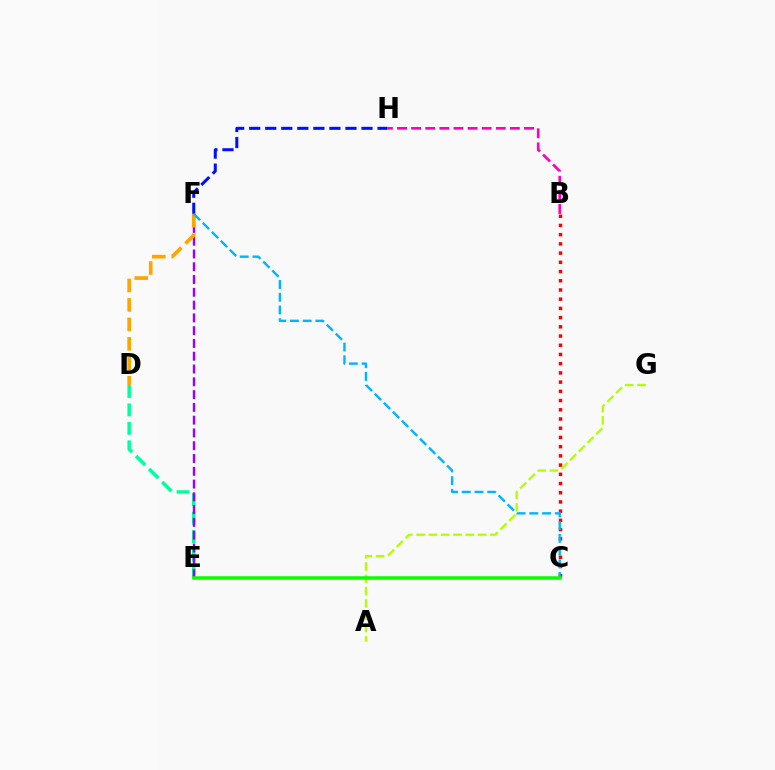{('B', 'H'): [{'color': '#ff00bd', 'line_style': 'dashed', 'thickness': 1.92}], ('D', 'E'): [{'color': '#00ff9d', 'line_style': 'dashed', 'thickness': 2.51}], ('E', 'F'): [{'color': '#9b00ff', 'line_style': 'dashed', 'thickness': 1.74}], ('F', 'H'): [{'color': '#0010ff', 'line_style': 'dashed', 'thickness': 2.18}], ('B', 'C'): [{'color': '#ff0000', 'line_style': 'dotted', 'thickness': 2.5}], ('D', 'F'): [{'color': '#ffa500', 'line_style': 'dashed', 'thickness': 2.64}], ('A', 'G'): [{'color': '#b3ff00', 'line_style': 'dashed', 'thickness': 1.67}], ('C', 'F'): [{'color': '#00b5ff', 'line_style': 'dashed', 'thickness': 1.73}], ('C', 'E'): [{'color': '#08ff00', 'line_style': 'solid', 'thickness': 2.53}]}